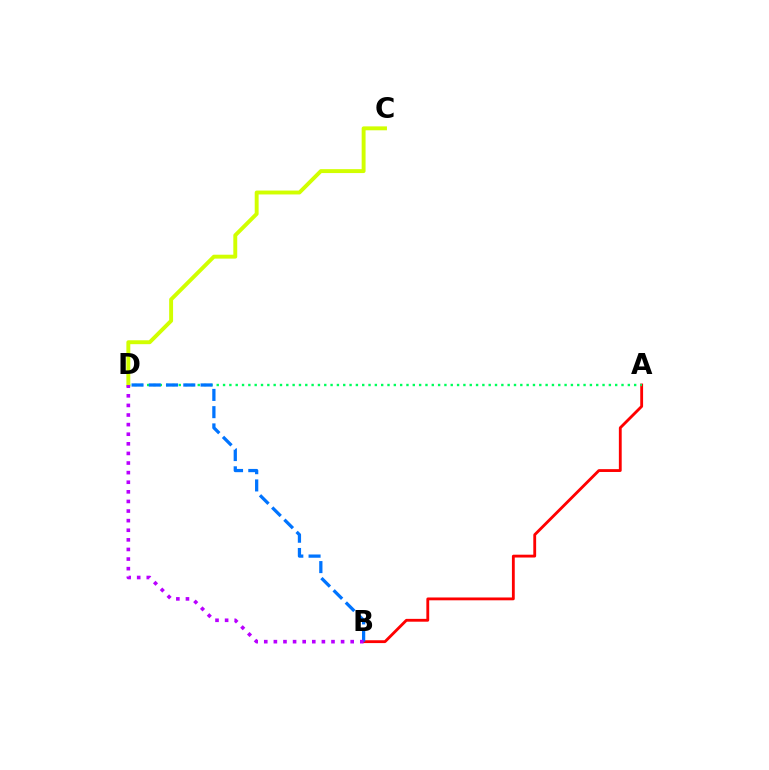{('A', 'B'): [{'color': '#ff0000', 'line_style': 'solid', 'thickness': 2.04}], ('A', 'D'): [{'color': '#00ff5c', 'line_style': 'dotted', 'thickness': 1.72}], ('C', 'D'): [{'color': '#d1ff00', 'line_style': 'solid', 'thickness': 2.81}], ('B', 'D'): [{'color': '#0074ff', 'line_style': 'dashed', 'thickness': 2.34}, {'color': '#b900ff', 'line_style': 'dotted', 'thickness': 2.61}]}